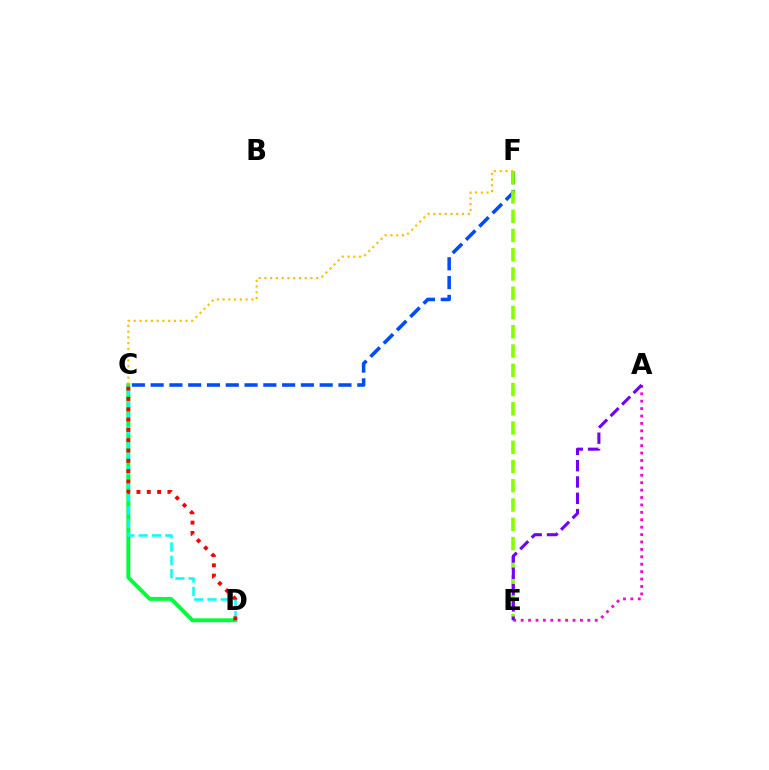{('A', 'E'): [{'color': '#ff00cf', 'line_style': 'dotted', 'thickness': 2.01}, {'color': '#7200ff', 'line_style': 'dashed', 'thickness': 2.21}], ('C', 'D'): [{'color': '#00ff39', 'line_style': 'solid', 'thickness': 2.82}, {'color': '#00fff6', 'line_style': 'dashed', 'thickness': 1.8}, {'color': '#ff0000', 'line_style': 'dotted', 'thickness': 2.8}], ('C', 'F'): [{'color': '#004bff', 'line_style': 'dashed', 'thickness': 2.55}, {'color': '#ffbd00', 'line_style': 'dotted', 'thickness': 1.56}], ('E', 'F'): [{'color': '#84ff00', 'line_style': 'dashed', 'thickness': 2.62}]}